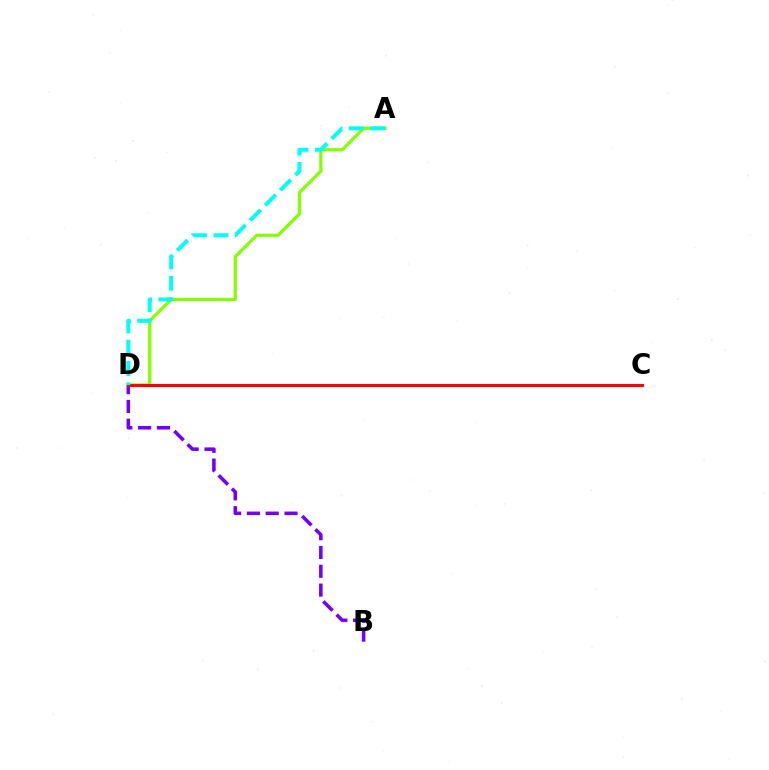{('B', 'D'): [{'color': '#7200ff', 'line_style': 'dashed', 'thickness': 2.56}], ('A', 'D'): [{'color': '#84ff00', 'line_style': 'solid', 'thickness': 2.31}, {'color': '#00fff6', 'line_style': 'dashed', 'thickness': 2.9}], ('C', 'D'): [{'color': '#ff0000', 'line_style': 'solid', 'thickness': 2.23}]}